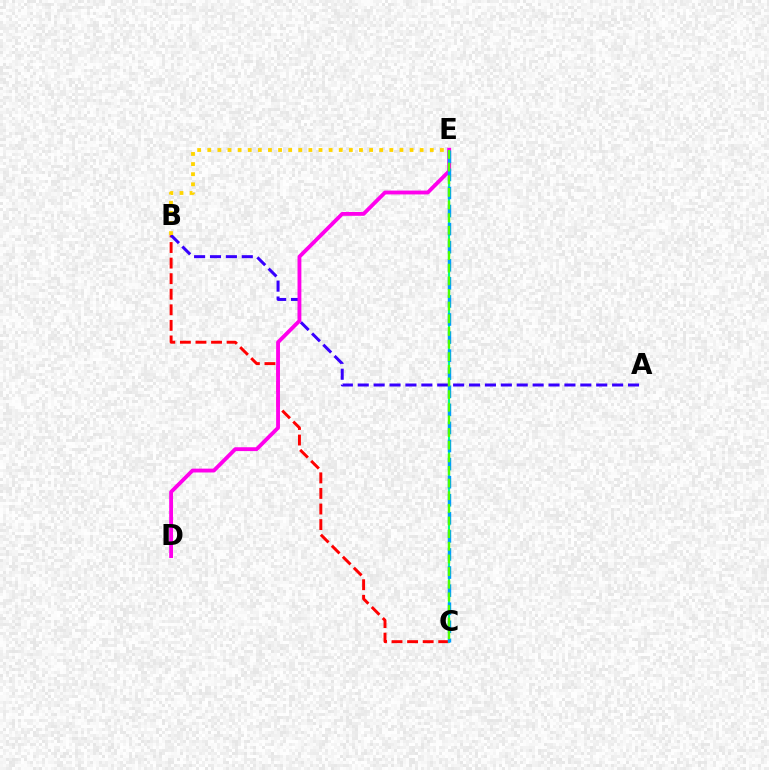{('B', 'C'): [{'color': '#ff0000', 'line_style': 'dashed', 'thickness': 2.11}], ('C', 'E'): [{'color': '#00ff86', 'line_style': 'solid', 'thickness': 1.52}, {'color': '#009eff', 'line_style': 'dashed', 'thickness': 2.46}, {'color': '#4fff00', 'line_style': 'dashed', 'thickness': 1.72}], ('A', 'B'): [{'color': '#3700ff', 'line_style': 'dashed', 'thickness': 2.16}], ('B', 'E'): [{'color': '#ffd500', 'line_style': 'dotted', 'thickness': 2.75}], ('D', 'E'): [{'color': '#ff00ed', 'line_style': 'solid', 'thickness': 2.77}]}